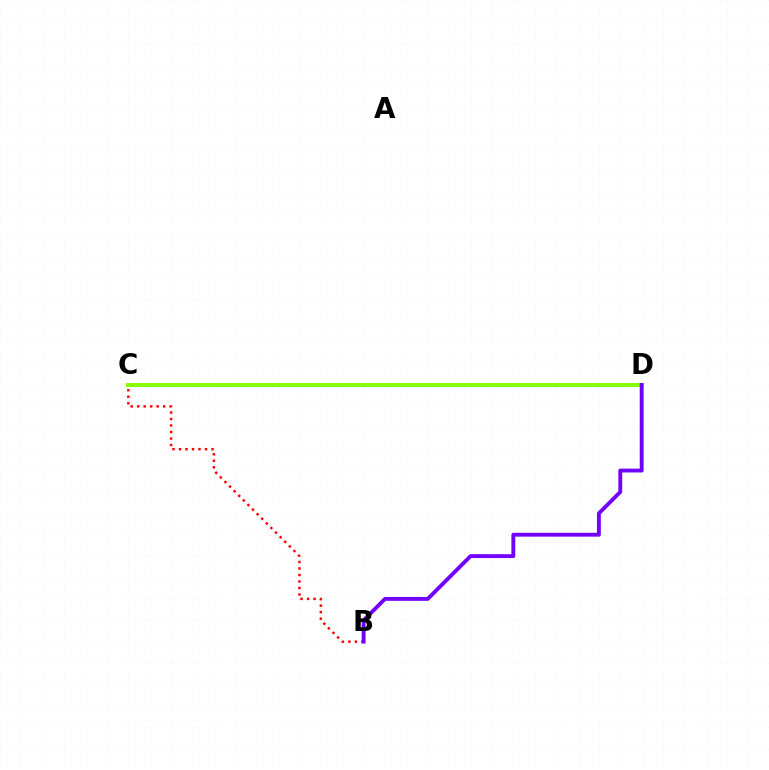{('B', 'C'): [{'color': '#ff0000', 'line_style': 'dotted', 'thickness': 1.77}], ('C', 'D'): [{'color': '#00fff6', 'line_style': 'dotted', 'thickness': 2.27}, {'color': '#84ff00', 'line_style': 'solid', 'thickness': 2.84}], ('B', 'D'): [{'color': '#7200ff', 'line_style': 'solid', 'thickness': 2.79}]}